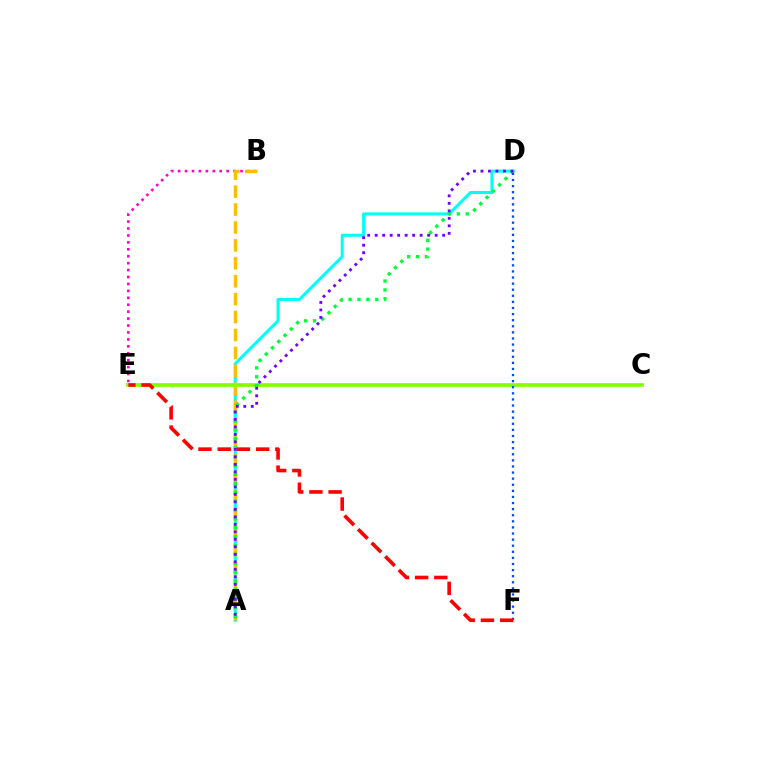{('A', 'D'): [{'color': '#00fff6', 'line_style': 'solid', 'thickness': 2.18}, {'color': '#00ff39', 'line_style': 'dotted', 'thickness': 2.41}, {'color': '#7200ff', 'line_style': 'dotted', 'thickness': 2.04}], ('B', 'E'): [{'color': '#ff00cf', 'line_style': 'dotted', 'thickness': 1.88}], ('A', 'B'): [{'color': '#ffbd00', 'line_style': 'dashed', 'thickness': 2.44}], ('C', 'E'): [{'color': '#84ff00', 'line_style': 'solid', 'thickness': 2.66}], ('D', 'F'): [{'color': '#004bff', 'line_style': 'dotted', 'thickness': 1.66}], ('E', 'F'): [{'color': '#ff0000', 'line_style': 'dashed', 'thickness': 2.61}]}